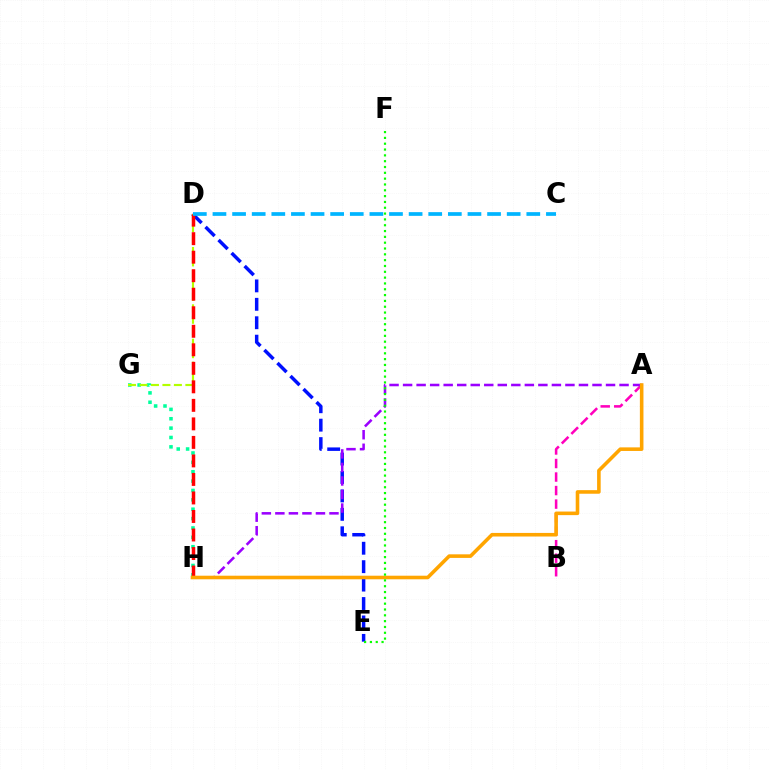{('A', 'B'): [{'color': '#ff00bd', 'line_style': 'dashed', 'thickness': 1.84}], ('D', 'E'): [{'color': '#0010ff', 'line_style': 'dashed', 'thickness': 2.5}], ('G', 'H'): [{'color': '#00ff9d', 'line_style': 'dotted', 'thickness': 2.55}], ('D', 'G'): [{'color': '#b3ff00', 'line_style': 'dashed', 'thickness': 1.56}], ('D', 'H'): [{'color': '#ff0000', 'line_style': 'dashed', 'thickness': 2.52}], ('A', 'H'): [{'color': '#9b00ff', 'line_style': 'dashed', 'thickness': 1.84}, {'color': '#ffa500', 'line_style': 'solid', 'thickness': 2.58}], ('C', 'D'): [{'color': '#00b5ff', 'line_style': 'dashed', 'thickness': 2.66}], ('E', 'F'): [{'color': '#08ff00', 'line_style': 'dotted', 'thickness': 1.58}]}